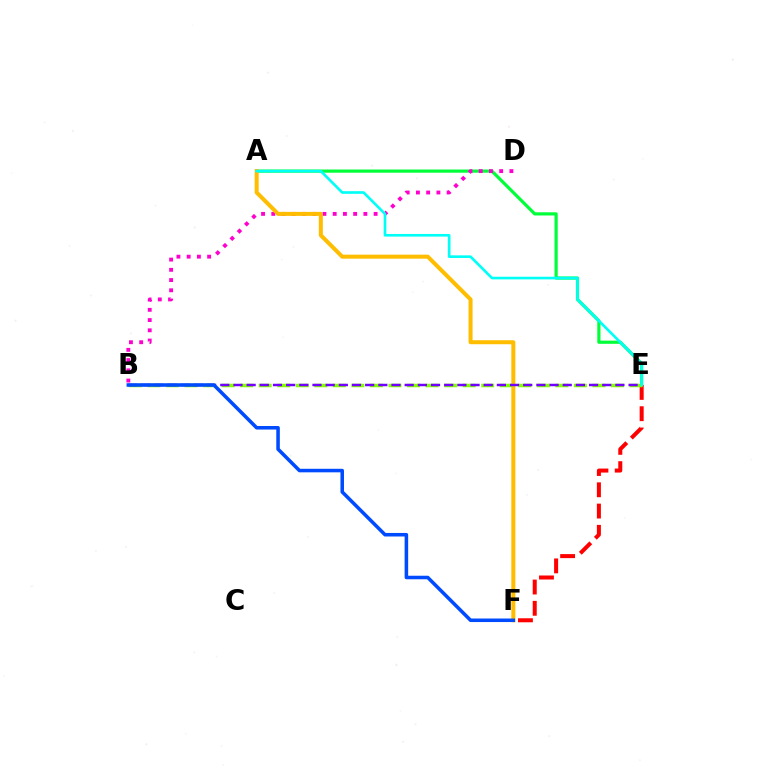{('A', 'E'): [{'color': '#00ff39', 'line_style': 'solid', 'thickness': 2.29}, {'color': '#00fff6', 'line_style': 'solid', 'thickness': 1.9}], ('B', 'D'): [{'color': '#ff00cf', 'line_style': 'dotted', 'thickness': 2.78}], ('E', 'F'): [{'color': '#ff0000', 'line_style': 'dashed', 'thickness': 2.89}], ('A', 'F'): [{'color': '#ffbd00', 'line_style': 'solid', 'thickness': 2.89}], ('B', 'E'): [{'color': '#84ff00', 'line_style': 'dashed', 'thickness': 2.52}, {'color': '#7200ff', 'line_style': 'dashed', 'thickness': 1.79}], ('B', 'F'): [{'color': '#004bff', 'line_style': 'solid', 'thickness': 2.55}]}